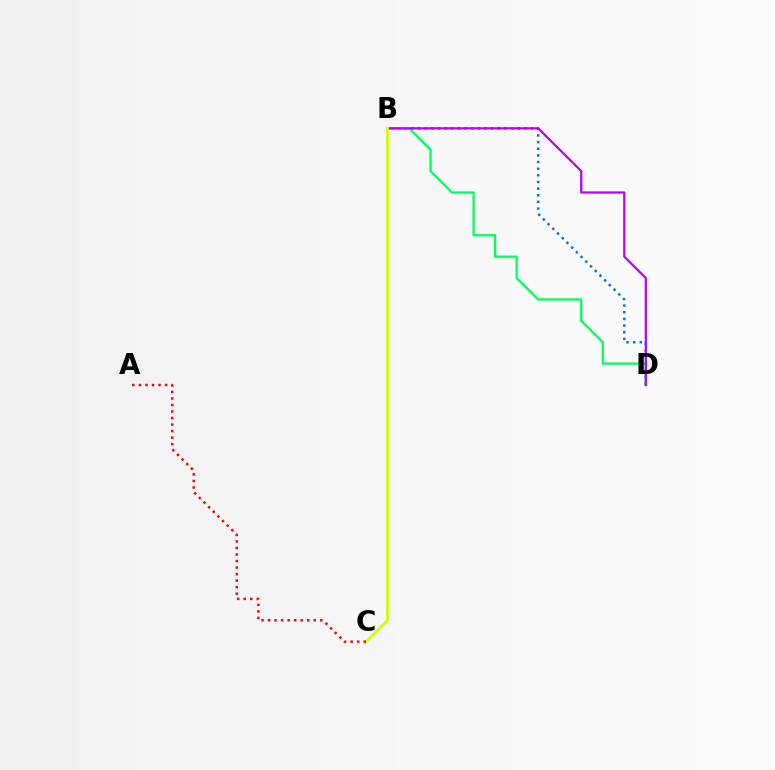{('B', 'D'): [{'color': '#0074ff', 'line_style': 'dotted', 'thickness': 1.81}, {'color': '#00ff5c', 'line_style': 'solid', 'thickness': 1.63}, {'color': '#b900ff', 'line_style': 'solid', 'thickness': 1.62}], ('B', 'C'): [{'color': '#d1ff00', 'line_style': 'solid', 'thickness': 1.95}], ('A', 'C'): [{'color': '#ff0000', 'line_style': 'dotted', 'thickness': 1.78}]}